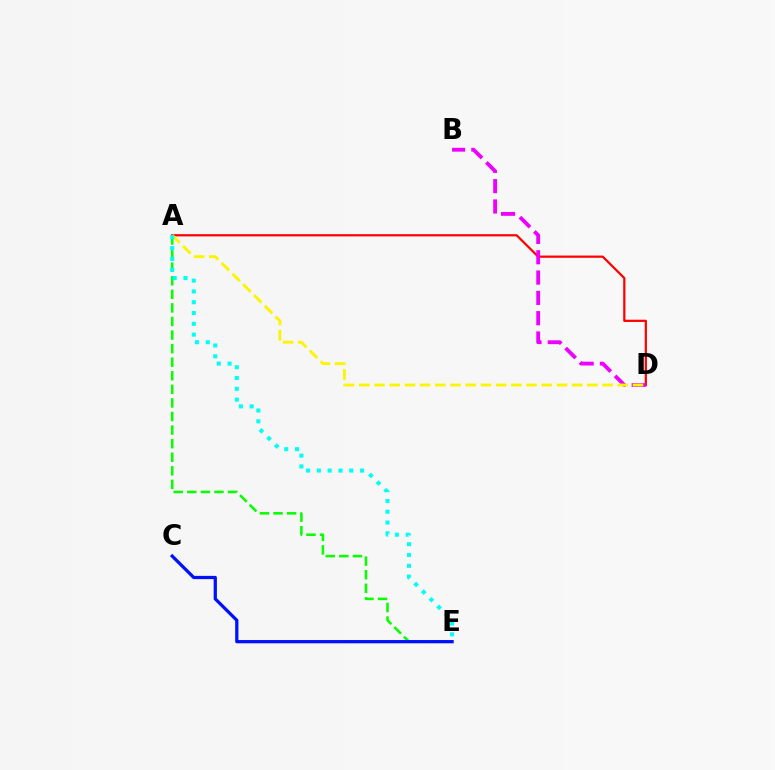{('A', 'E'): [{'color': '#08ff00', 'line_style': 'dashed', 'thickness': 1.84}, {'color': '#00fff6', 'line_style': 'dotted', 'thickness': 2.94}], ('A', 'D'): [{'color': '#ff0000', 'line_style': 'solid', 'thickness': 1.6}, {'color': '#fcf500', 'line_style': 'dashed', 'thickness': 2.07}], ('B', 'D'): [{'color': '#ee00ff', 'line_style': 'dashed', 'thickness': 2.76}], ('C', 'E'): [{'color': '#0010ff', 'line_style': 'solid', 'thickness': 2.34}]}